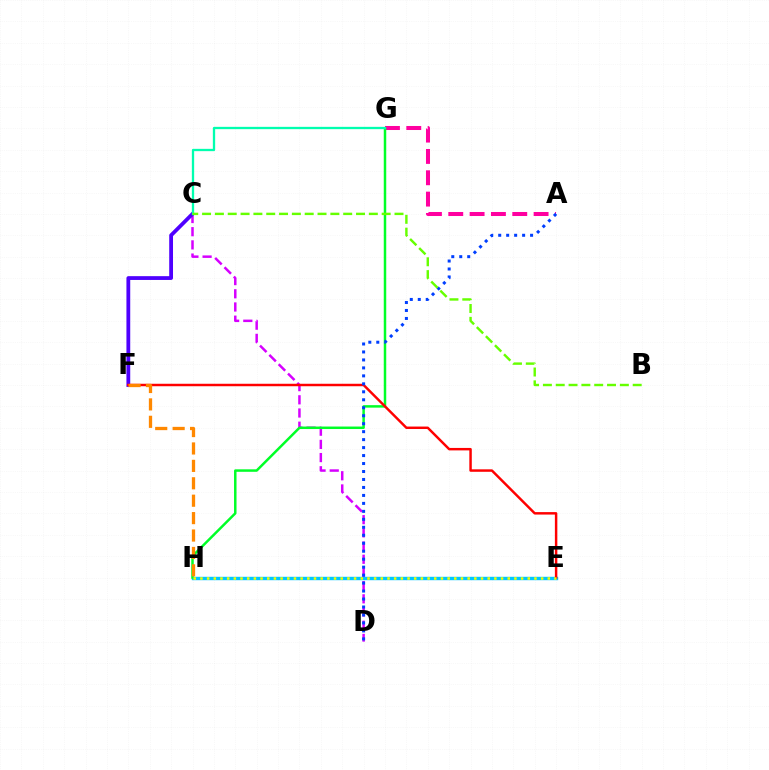{('A', 'G'): [{'color': '#ff00a0', 'line_style': 'dashed', 'thickness': 2.9}], ('C', 'D'): [{'color': '#d600ff', 'line_style': 'dashed', 'thickness': 1.79}], ('C', 'F'): [{'color': '#4f00ff', 'line_style': 'solid', 'thickness': 2.73}], ('E', 'H'): [{'color': '#00c7ff', 'line_style': 'solid', 'thickness': 2.45}, {'color': '#eeff00', 'line_style': 'dotted', 'thickness': 1.82}], ('G', 'H'): [{'color': '#00ff27', 'line_style': 'solid', 'thickness': 1.79}], ('E', 'F'): [{'color': '#ff0000', 'line_style': 'solid', 'thickness': 1.77}], ('F', 'H'): [{'color': '#ff8800', 'line_style': 'dashed', 'thickness': 2.37}], ('A', 'D'): [{'color': '#003fff', 'line_style': 'dotted', 'thickness': 2.17}], ('C', 'G'): [{'color': '#00ffaf', 'line_style': 'solid', 'thickness': 1.66}], ('B', 'C'): [{'color': '#66ff00', 'line_style': 'dashed', 'thickness': 1.74}]}